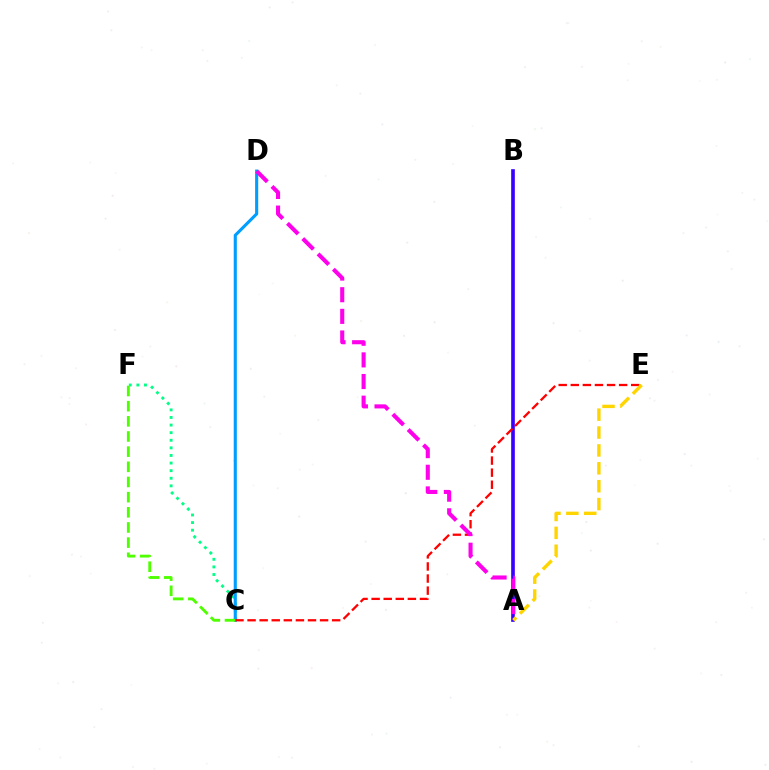{('A', 'B'): [{'color': '#3700ff', 'line_style': 'solid', 'thickness': 2.62}], ('C', 'F'): [{'color': '#00ff86', 'line_style': 'dotted', 'thickness': 2.06}, {'color': '#4fff00', 'line_style': 'dashed', 'thickness': 2.06}], ('C', 'D'): [{'color': '#009eff', 'line_style': 'solid', 'thickness': 2.23}], ('C', 'E'): [{'color': '#ff0000', 'line_style': 'dashed', 'thickness': 1.64}], ('A', 'E'): [{'color': '#ffd500', 'line_style': 'dashed', 'thickness': 2.43}], ('A', 'D'): [{'color': '#ff00ed', 'line_style': 'dashed', 'thickness': 2.94}]}